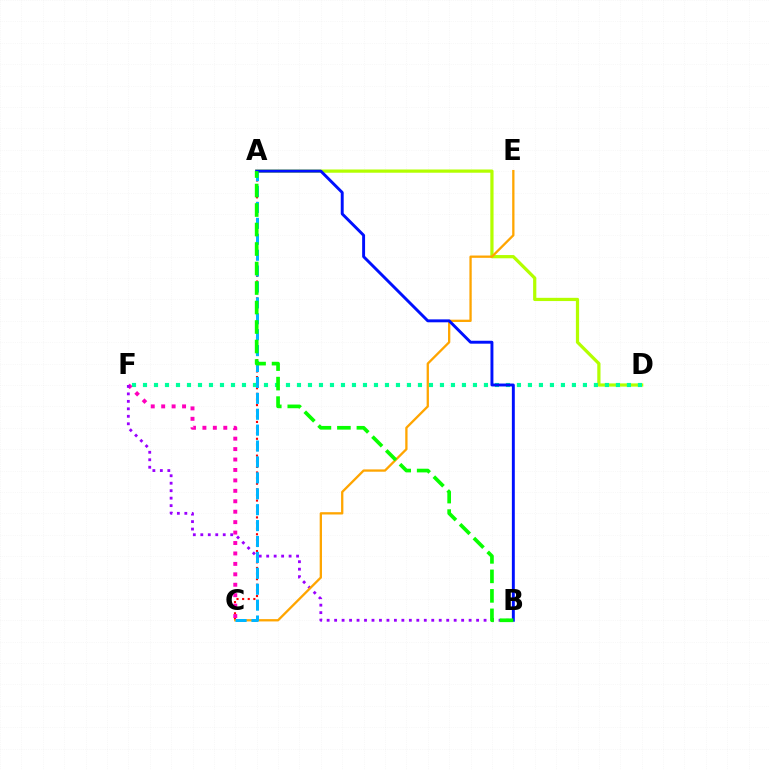{('A', 'C'): [{'color': '#ff0000', 'line_style': 'dotted', 'thickness': 1.53}, {'color': '#00b5ff', 'line_style': 'dashed', 'thickness': 2.16}], ('A', 'D'): [{'color': '#b3ff00', 'line_style': 'solid', 'thickness': 2.32}], ('D', 'F'): [{'color': '#00ff9d', 'line_style': 'dotted', 'thickness': 2.99}], ('C', 'F'): [{'color': '#ff00bd', 'line_style': 'dotted', 'thickness': 2.84}], ('B', 'F'): [{'color': '#9b00ff', 'line_style': 'dotted', 'thickness': 2.03}], ('C', 'E'): [{'color': '#ffa500', 'line_style': 'solid', 'thickness': 1.66}], ('A', 'B'): [{'color': '#0010ff', 'line_style': 'solid', 'thickness': 2.11}, {'color': '#08ff00', 'line_style': 'dashed', 'thickness': 2.65}]}